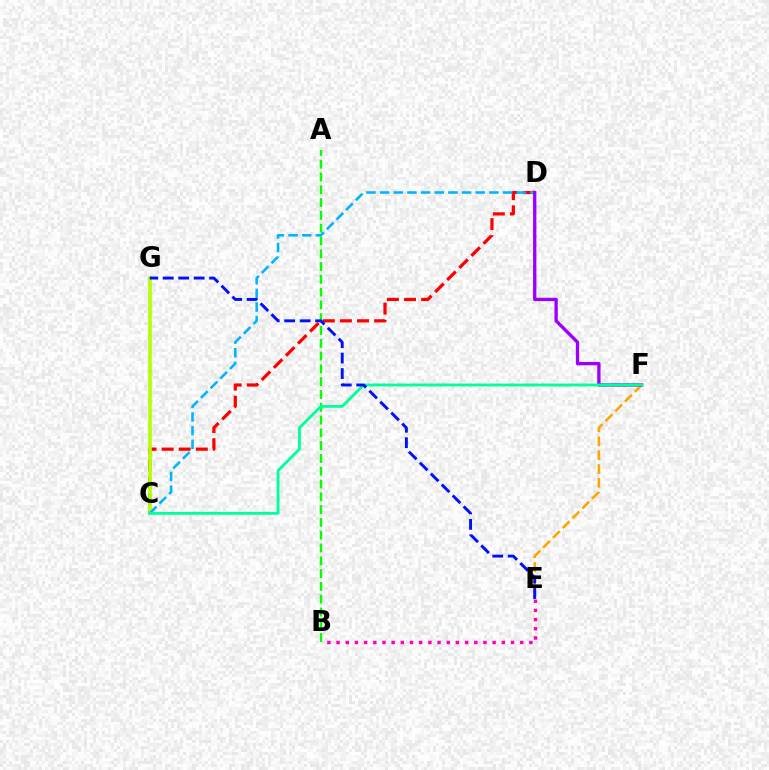{('E', 'F'): [{'color': '#ffa500', 'line_style': 'dashed', 'thickness': 1.88}], ('C', 'D'): [{'color': '#ff0000', 'line_style': 'dashed', 'thickness': 2.32}, {'color': '#00b5ff', 'line_style': 'dashed', 'thickness': 1.86}], ('A', 'B'): [{'color': '#08ff00', 'line_style': 'dashed', 'thickness': 1.74}], ('C', 'G'): [{'color': '#b3ff00', 'line_style': 'solid', 'thickness': 2.59}], ('D', 'F'): [{'color': '#9b00ff', 'line_style': 'solid', 'thickness': 2.39}], ('C', 'F'): [{'color': '#00ff9d', 'line_style': 'solid', 'thickness': 2.06}], ('B', 'E'): [{'color': '#ff00bd', 'line_style': 'dotted', 'thickness': 2.49}], ('E', 'G'): [{'color': '#0010ff', 'line_style': 'dashed', 'thickness': 2.1}]}